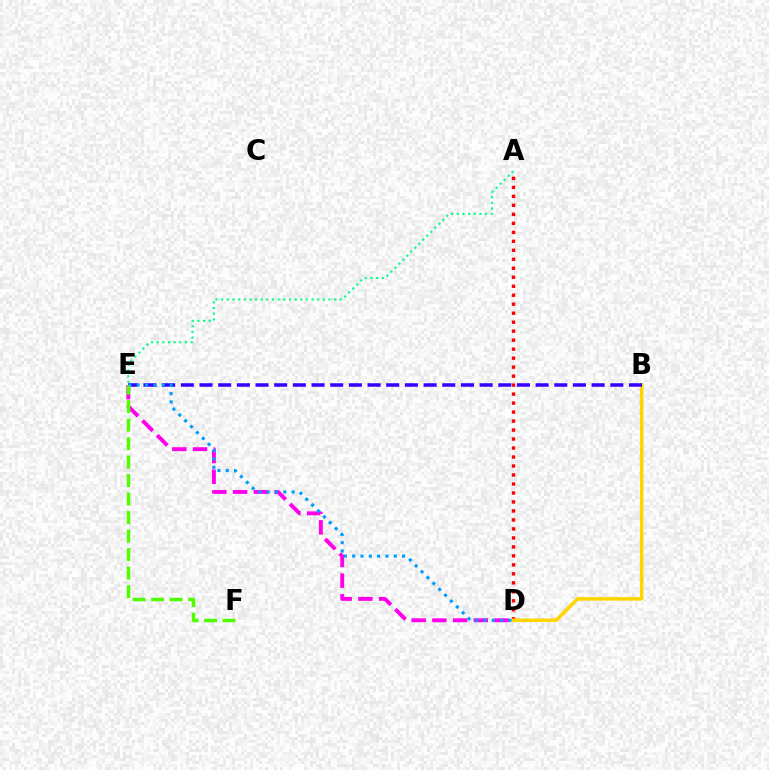{('A', 'D'): [{'color': '#ff0000', 'line_style': 'dotted', 'thickness': 2.44}], ('B', 'D'): [{'color': '#ffd500', 'line_style': 'solid', 'thickness': 2.52}], ('D', 'E'): [{'color': '#ff00ed', 'line_style': 'dashed', 'thickness': 2.81}, {'color': '#009eff', 'line_style': 'dotted', 'thickness': 2.26}], ('B', 'E'): [{'color': '#3700ff', 'line_style': 'dashed', 'thickness': 2.54}], ('E', 'F'): [{'color': '#4fff00', 'line_style': 'dashed', 'thickness': 2.51}], ('A', 'E'): [{'color': '#00ff86', 'line_style': 'dotted', 'thickness': 1.53}]}